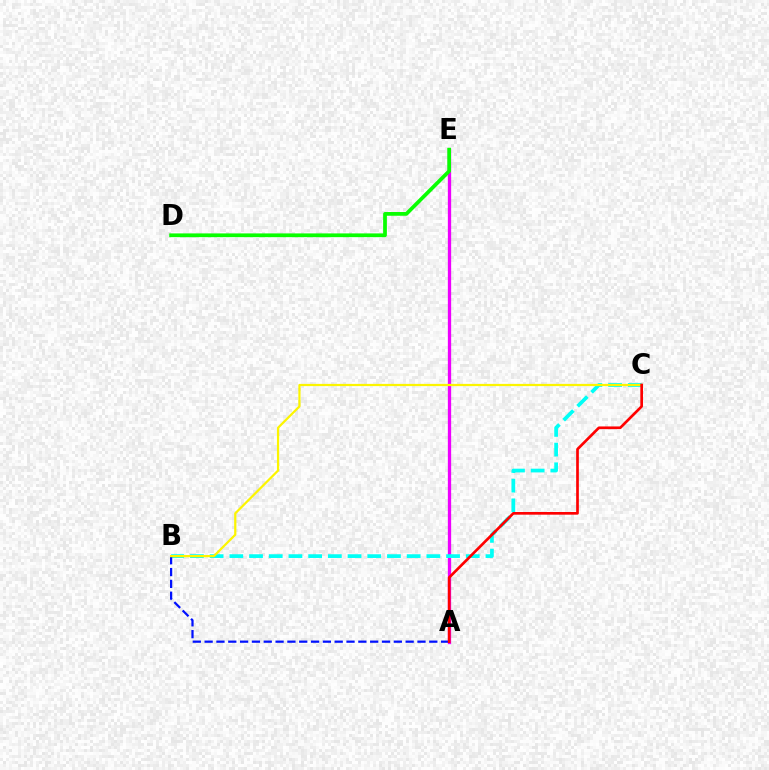{('A', 'E'): [{'color': '#ee00ff', 'line_style': 'solid', 'thickness': 2.37}], ('B', 'C'): [{'color': '#00fff6', 'line_style': 'dashed', 'thickness': 2.68}, {'color': '#fcf500', 'line_style': 'solid', 'thickness': 1.6}], ('A', 'B'): [{'color': '#0010ff', 'line_style': 'dashed', 'thickness': 1.61}], ('A', 'C'): [{'color': '#ff0000', 'line_style': 'solid', 'thickness': 1.93}], ('D', 'E'): [{'color': '#08ff00', 'line_style': 'solid', 'thickness': 2.69}]}